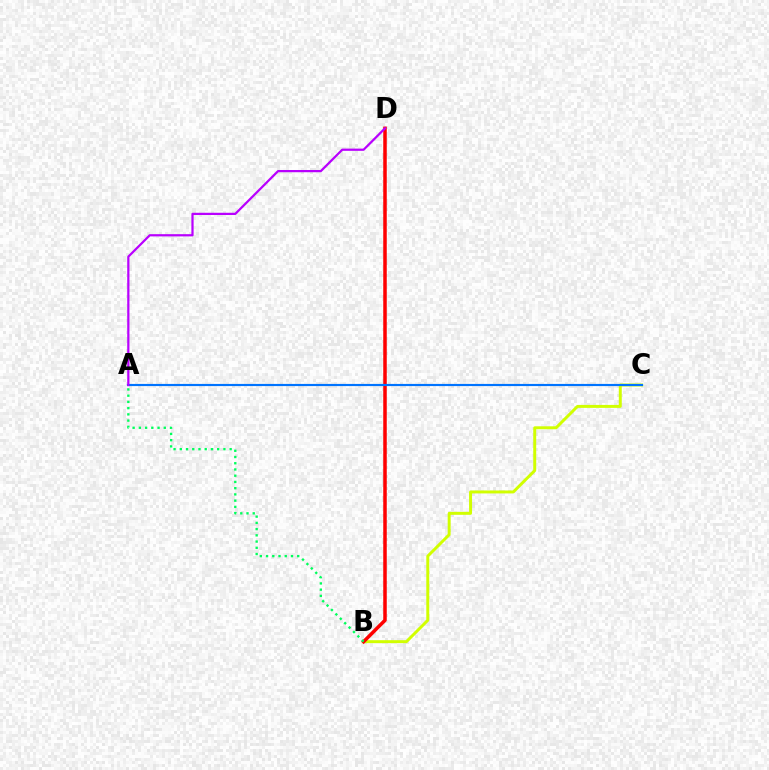{('B', 'C'): [{'color': '#d1ff00', 'line_style': 'solid', 'thickness': 2.13}], ('B', 'D'): [{'color': '#ff0000', 'line_style': 'solid', 'thickness': 2.53}], ('A', 'B'): [{'color': '#00ff5c', 'line_style': 'dotted', 'thickness': 1.69}], ('A', 'C'): [{'color': '#0074ff', 'line_style': 'solid', 'thickness': 1.56}], ('A', 'D'): [{'color': '#b900ff', 'line_style': 'solid', 'thickness': 1.6}]}